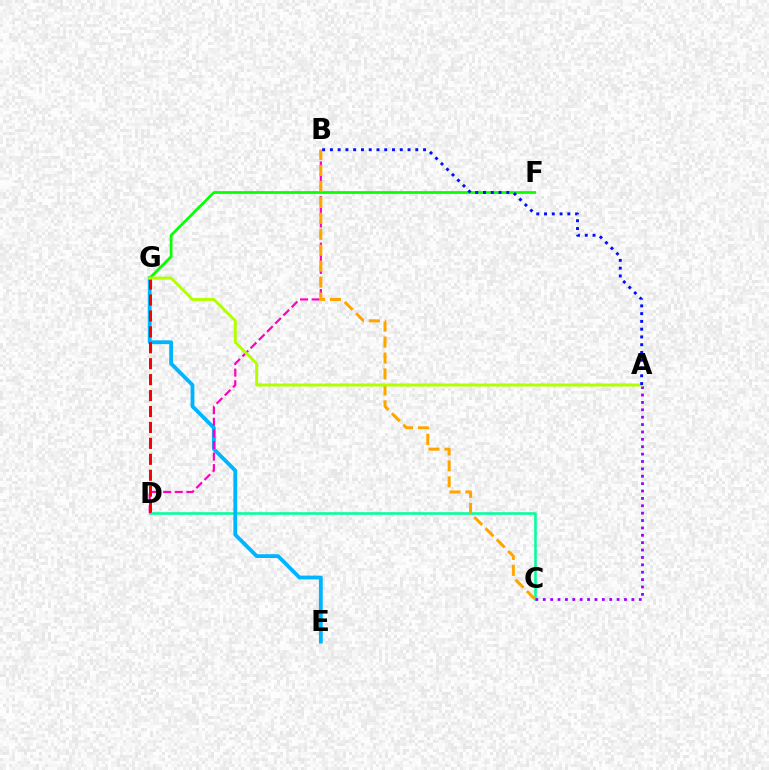{('C', 'D'): [{'color': '#00ff9d', 'line_style': 'solid', 'thickness': 1.84}], ('E', 'G'): [{'color': '#00b5ff', 'line_style': 'solid', 'thickness': 2.75}], ('A', 'C'): [{'color': '#9b00ff', 'line_style': 'dotted', 'thickness': 2.01}], ('B', 'D'): [{'color': '#ff00bd', 'line_style': 'dashed', 'thickness': 1.58}], ('D', 'G'): [{'color': '#ff0000', 'line_style': 'dashed', 'thickness': 2.16}], ('F', 'G'): [{'color': '#08ff00', 'line_style': 'solid', 'thickness': 1.97}], ('B', 'C'): [{'color': '#ffa500', 'line_style': 'dashed', 'thickness': 2.17}], ('A', 'G'): [{'color': '#b3ff00', 'line_style': 'solid', 'thickness': 2.15}], ('A', 'B'): [{'color': '#0010ff', 'line_style': 'dotted', 'thickness': 2.11}]}